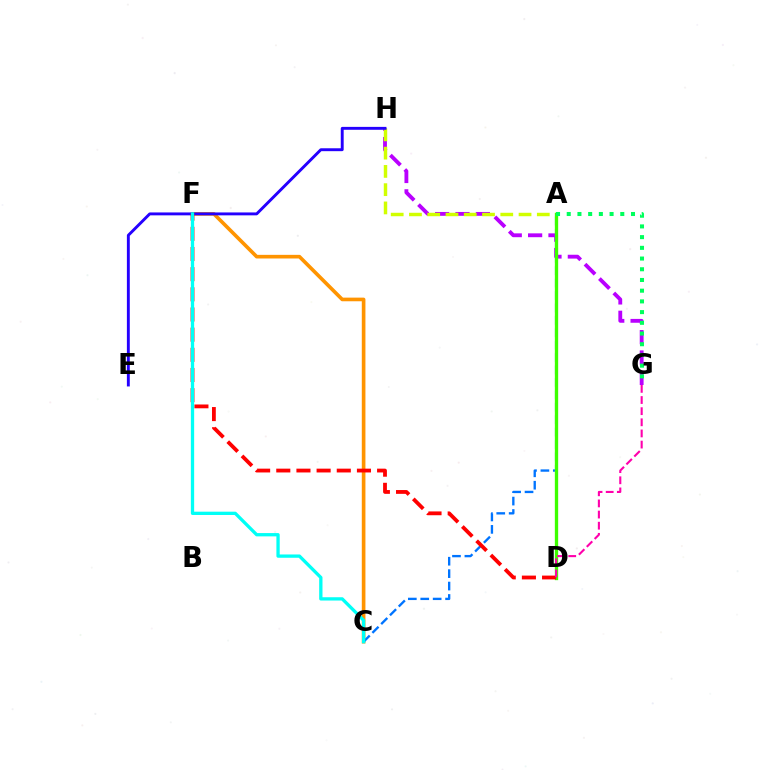{('G', 'H'): [{'color': '#b900ff', 'line_style': 'dashed', 'thickness': 2.77}], ('A', 'H'): [{'color': '#d1ff00', 'line_style': 'dashed', 'thickness': 2.48}], ('C', 'F'): [{'color': '#ff9400', 'line_style': 'solid', 'thickness': 2.62}, {'color': '#00fff6', 'line_style': 'solid', 'thickness': 2.38}], ('A', 'C'): [{'color': '#0074ff', 'line_style': 'dashed', 'thickness': 1.69}], ('A', 'D'): [{'color': '#3dff00', 'line_style': 'solid', 'thickness': 2.39}], ('E', 'H'): [{'color': '#2500ff', 'line_style': 'solid', 'thickness': 2.09}], ('D', 'F'): [{'color': '#ff0000', 'line_style': 'dashed', 'thickness': 2.74}], ('D', 'G'): [{'color': '#ff00ac', 'line_style': 'dashed', 'thickness': 1.51}], ('A', 'G'): [{'color': '#00ff5c', 'line_style': 'dotted', 'thickness': 2.91}]}